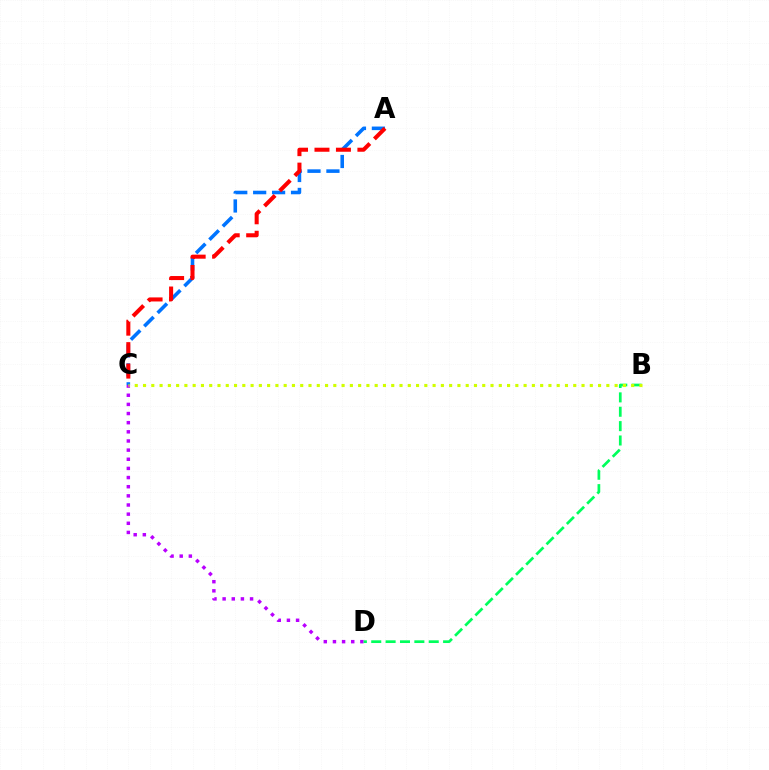{('C', 'D'): [{'color': '#b900ff', 'line_style': 'dotted', 'thickness': 2.48}], ('A', 'C'): [{'color': '#0074ff', 'line_style': 'dashed', 'thickness': 2.57}, {'color': '#ff0000', 'line_style': 'dashed', 'thickness': 2.92}], ('B', 'D'): [{'color': '#00ff5c', 'line_style': 'dashed', 'thickness': 1.95}], ('B', 'C'): [{'color': '#d1ff00', 'line_style': 'dotted', 'thickness': 2.25}]}